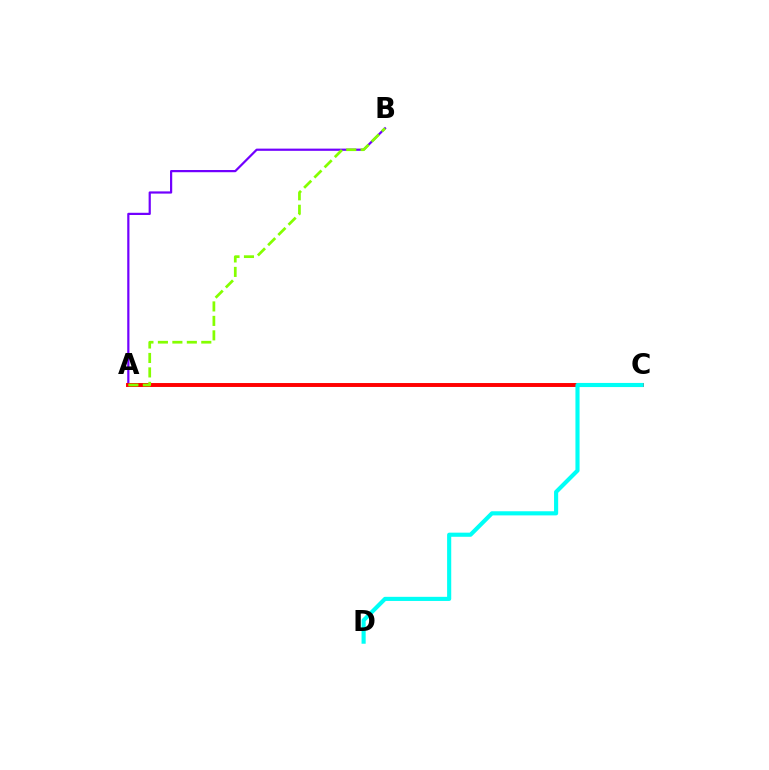{('A', 'B'): [{'color': '#7200ff', 'line_style': 'solid', 'thickness': 1.59}, {'color': '#84ff00', 'line_style': 'dashed', 'thickness': 1.96}], ('A', 'C'): [{'color': '#ff0000', 'line_style': 'solid', 'thickness': 2.82}], ('C', 'D'): [{'color': '#00fff6', 'line_style': 'solid', 'thickness': 2.97}]}